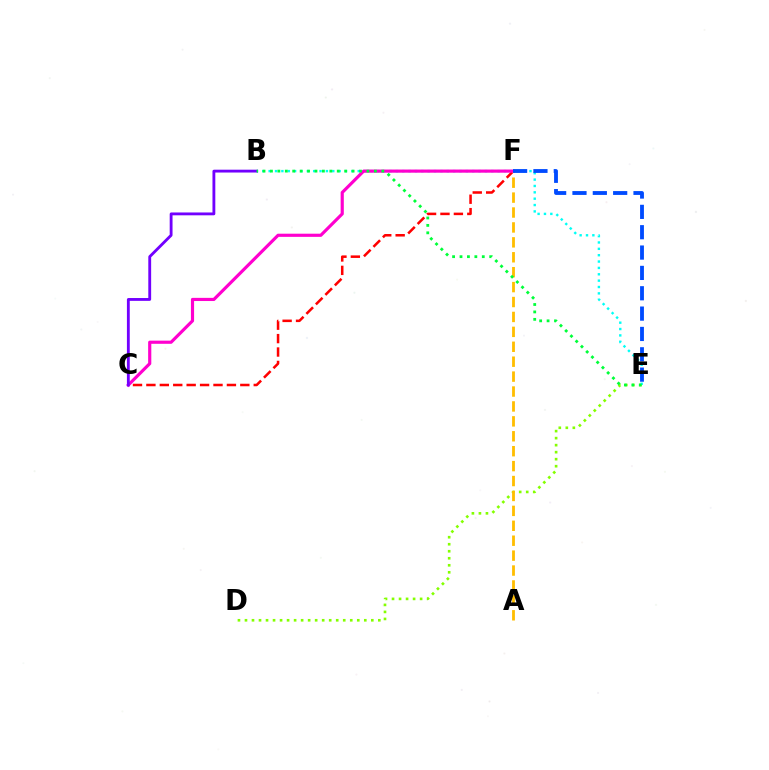{('D', 'E'): [{'color': '#84ff00', 'line_style': 'dotted', 'thickness': 1.91}], ('B', 'E'): [{'color': '#00fff6', 'line_style': 'dotted', 'thickness': 1.73}, {'color': '#00ff39', 'line_style': 'dotted', 'thickness': 2.02}], ('C', 'F'): [{'color': '#ff0000', 'line_style': 'dashed', 'thickness': 1.82}, {'color': '#ff00cf', 'line_style': 'solid', 'thickness': 2.28}], ('A', 'F'): [{'color': '#ffbd00', 'line_style': 'dashed', 'thickness': 2.03}], ('B', 'C'): [{'color': '#7200ff', 'line_style': 'solid', 'thickness': 2.05}], ('E', 'F'): [{'color': '#004bff', 'line_style': 'dashed', 'thickness': 2.76}]}